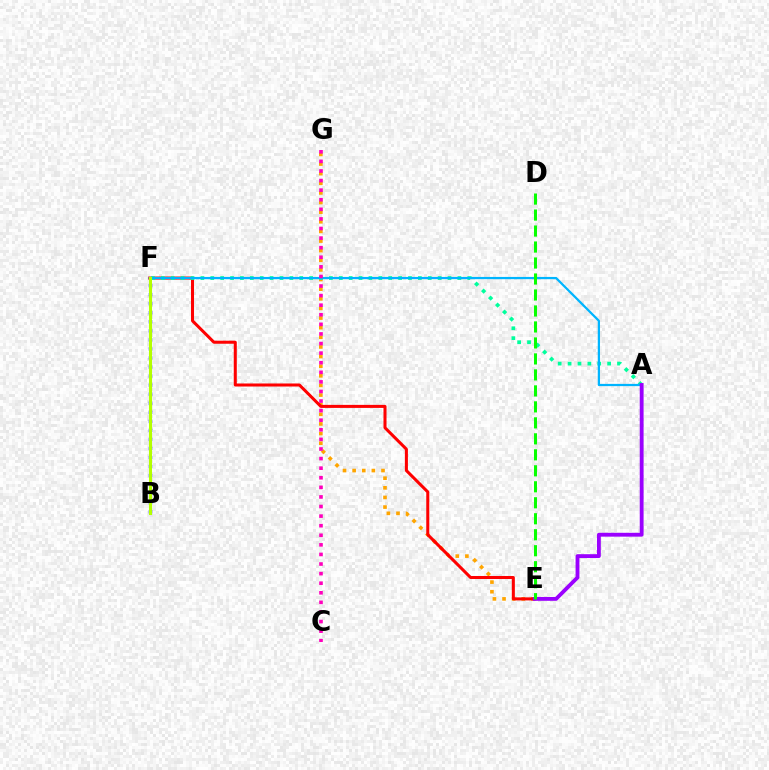{('E', 'G'): [{'color': '#ffa500', 'line_style': 'dotted', 'thickness': 2.62}], ('B', 'F'): [{'color': '#0010ff', 'line_style': 'dotted', 'thickness': 2.46}, {'color': '#b3ff00', 'line_style': 'solid', 'thickness': 2.2}], ('E', 'F'): [{'color': '#ff0000', 'line_style': 'solid', 'thickness': 2.18}], ('A', 'F'): [{'color': '#00ff9d', 'line_style': 'dotted', 'thickness': 2.69}, {'color': '#00b5ff', 'line_style': 'solid', 'thickness': 1.62}], ('A', 'E'): [{'color': '#9b00ff', 'line_style': 'solid', 'thickness': 2.77}], ('C', 'G'): [{'color': '#ff00bd', 'line_style': 'dotted', 'thickness': 2.6}], ('D', 'E'): [{'color': '#08ff00', 'line_style': 'dashed', 'thickness': 2.17}]}